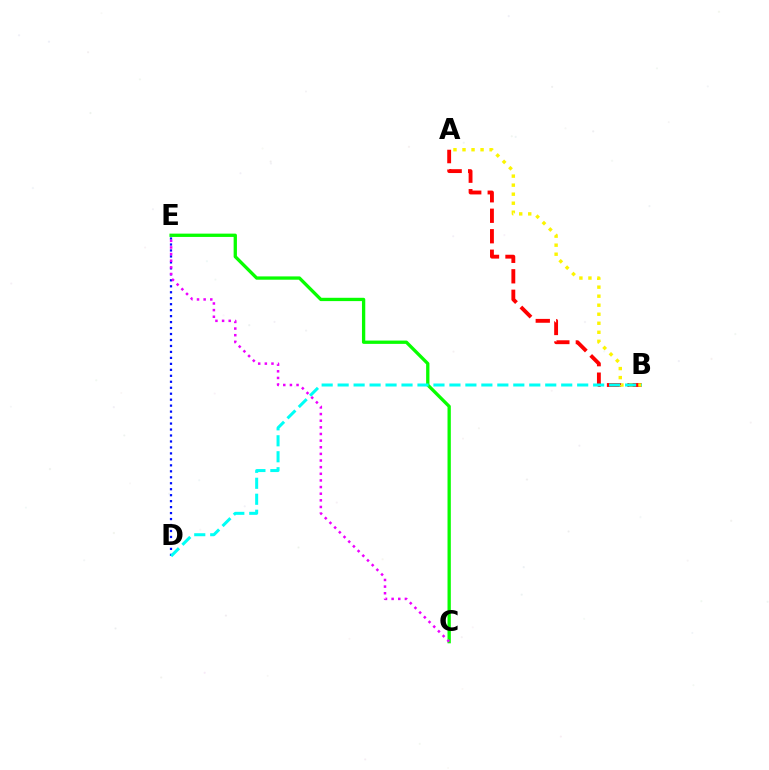{('D', 'E'): [{'color': '#0010ff', 'line_style': 'dotted', 'thickness': 1.62}], ('C', 'E'): [{'color': '#08ff00', 'line_style': 'solid', 'thickness': 2.38}, {'color': '#ee00ff', 'line_style': 'dotted', 'thickness': 1.8}], ('A', 'B'): [{'color': '#ff0000', 'line_style': 'dashed', 'thickness': 2.78}, {'color': '#fcf500', 'line_style': 'dotted', 'thickness': 2.45}], ('B', 'D'): [{'color': '#00fff6', 'line_style': 'dashed', 'thickness': 2.17}]}